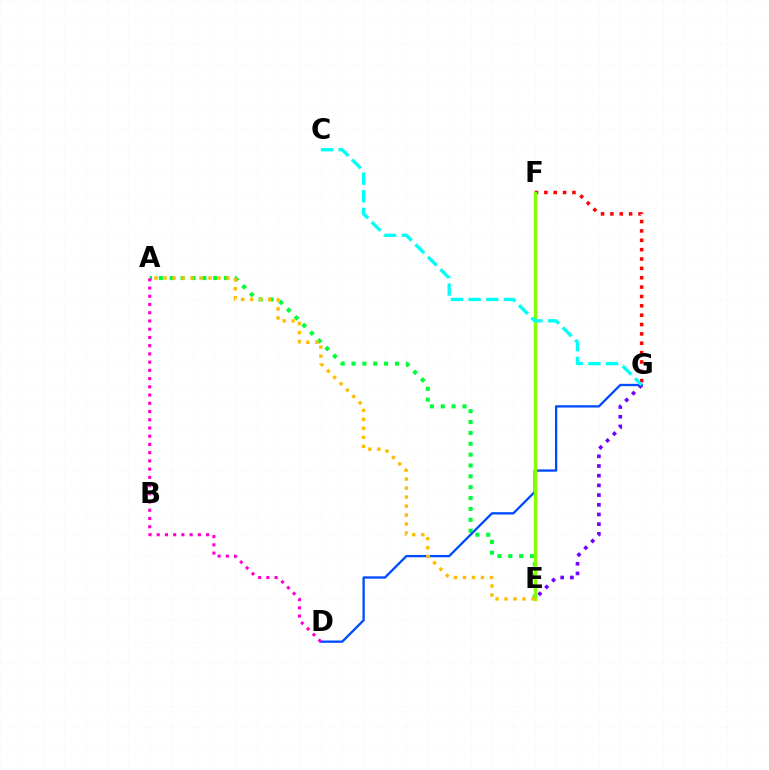{('F', 'G'): [{'color': '#ff0000', 'line_style': 'dotted', 'thickness': 2.54}], ('A', 'E'): [{'color': '#00ff39', 'line_style': 'dotted', 'thickness': 2.95}, {'color': '#ffbd00', 'line_style': 'dotted', 'thickness': 2.44}], ('D', 'G'): [{'color': '#004bff', 'line_style': 'solid', 'thickness': 1.66}], ('E', 'G'): [{'color': '#7200ff', 'line_style': 'dotted', 'thickness': 2.63}], ('E', 'F'): [{'color': '#84ff00', 'line_style': 'solid', 'thickness': 2.47}], ('C', 'G'): [{'color': '#00fff6', 'line_style': 'dashed', 'thickness': 2.4}], ('A', 'D'): [{'color': '#ff00cf', 'line_style': 'dotted', 'thickness': 2.24}]}